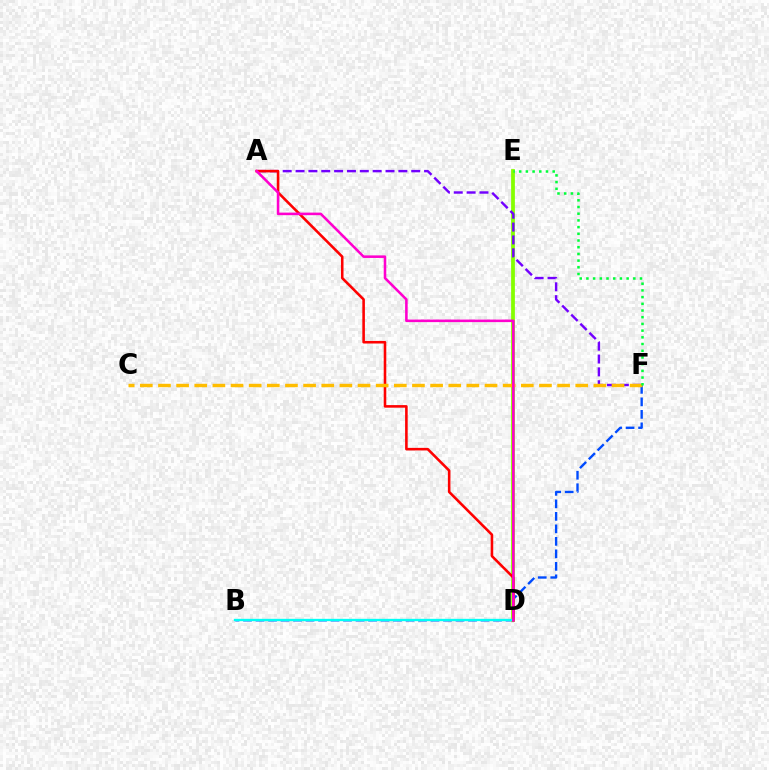{('B', 'F'): [{'color': '#004bff', 'line_style': 'dashed', 'thickness': 1.7}], ('D', 'E'): [{'color': '#84ff00', 'line_style': 'solid', 'thickness': 2.71}], ('A', 'F'): [{'color': '#7200ff', 'line_style': 'dashed', 'thickness': 1.75}], ('A', 'D'): [{'color': '#ff0000', 'line_style': 'solid', 'thickness': 1.86}, {'color': '#ff00cf', 'line_style': 'solid', 'thickness': 1.85}], ('B', 'D'): [{'color': '#00fff6', 'line_style': 'solid', 'thickness': 1.68}], ('C', 'F'): [{'color': '#ffbd00', 'line_style': 'dashed', 'thickness': 2.46}], ('E', 'F'): [{'color': '#00ff39', 'line_style': 'dotted', 'thickness': 1.82}]}